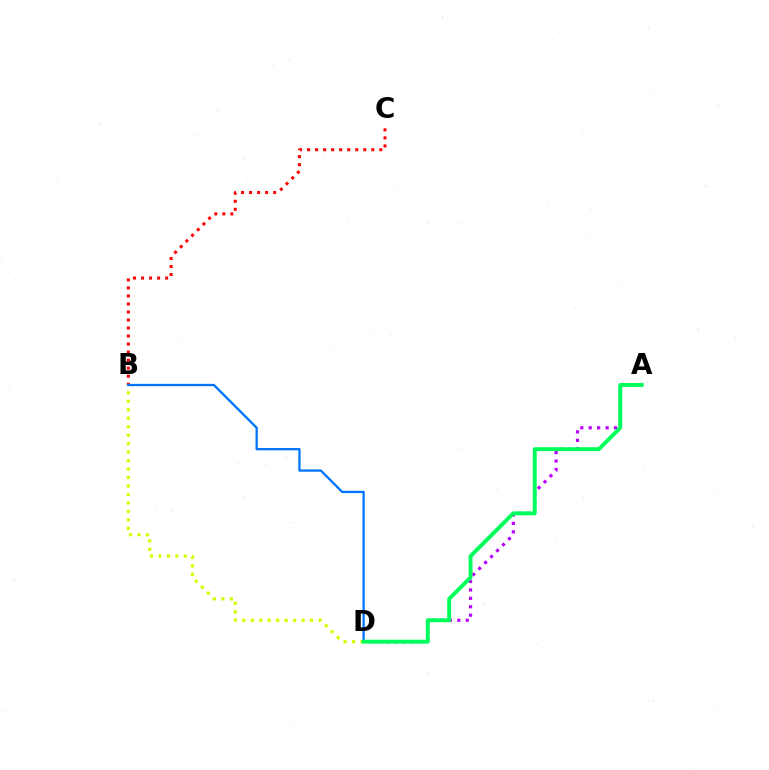{('B', 'C'): [{'color': '#ff0000', 'line_style': 'dotted', 'thickness': 2.18}], ('B', 'D'): [{'color': '#d1ff00', 'line_style': 'dotted', 'thickness': 2.3}, {'color': '#0074ff', 'line_style': 'solid', 'thickness': 1.65}], ('A', 'D'): [{'color': '#b900ff', 'line_style': 'dotted', 'thickness': 2.29}, {'color': '#00ff5c', 'line_style': 'solid', 'thickness': 2.82}]}